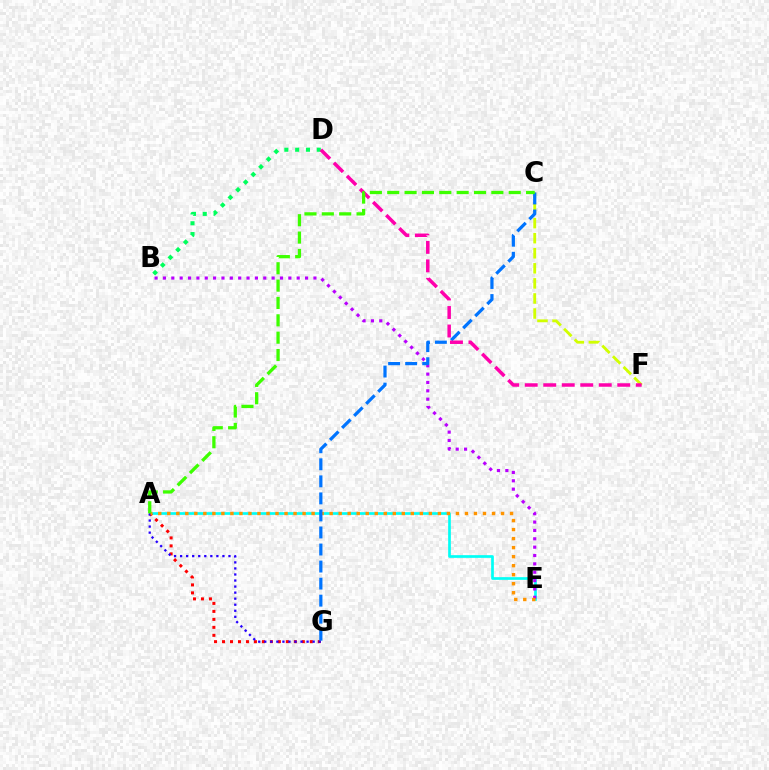{('A', 'E'): [{'color': '#00fff6', 'line_style': 'solid', 'thickness': 1.94}, {'color': '#ff9400', 'line_style': 'dotted', 'thickness': 2.45}], ('A', 'G'): [{'color': '#ff0000', 'line_style': 'dotted', 'thickness': 2.17}, {'color': '#2500ff', 'line_style': 'dotted', 'thickness': 1.64}], ('B', 'D'): [{'color': '#00ff5c', 'line_style': 'dotted', 'thickness': 2.94}], ('B', 'E'): [{'color': '#b900ff', 'line_style': 'dotted', 'thickness': 2.27}], ('C', 'F'): [{'color': '#d1ff00', 'line_style': 'dashed', 'thickness': 2.05}], ('C', 'G'): [{'color': '#0074ff', 'line_style': 'dashed', 'thickness': 2.32}], ('D', 'F'): [{'color': '#ff00ac', 'line_style': 'dashed', 'thickness': 2.51}], ('A', 'C'): [{'color': '#3dff00', 'line_style': 'dashed', 'thickness': 2.36}]}